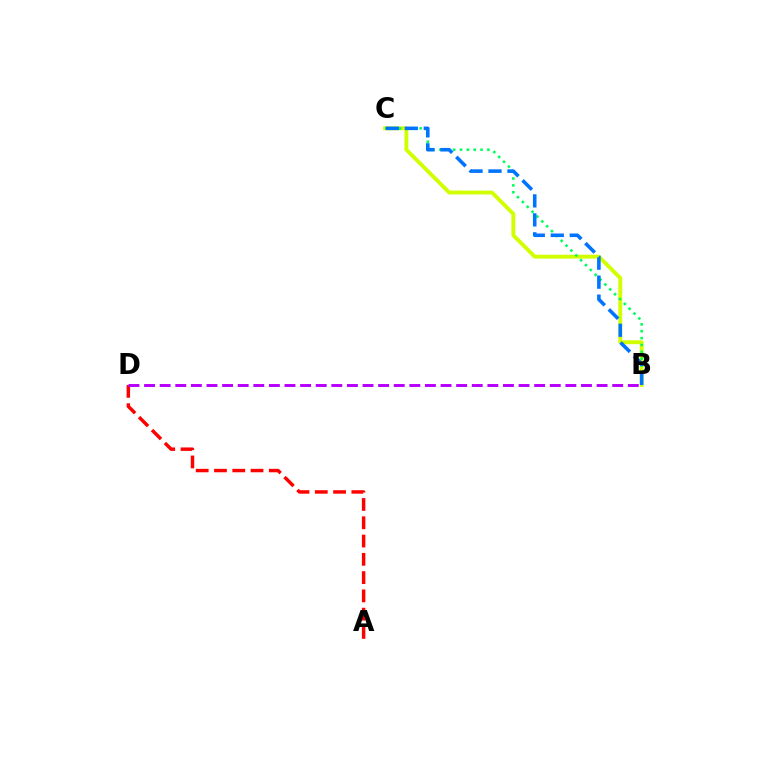{('A', 'D'): [{'color': '#ff0000', 'line_style': 'dashed', 'thickness': 2.48}], ('B', 'C'): [{'color': '#d1ff00', 'line_style': 'solid', 'thickness': 2.79}, {'color': '#00ff5c', 'line_style': 'dotted', 'thickness': 1.86}, {'color': '#0074ff', 'line_style': 'dashed', 'thickness': 2.58}], ('B', 'D'): [{'color': '#b900ff', 'line_style': 'dashed', 'thickness': 2.12}]}